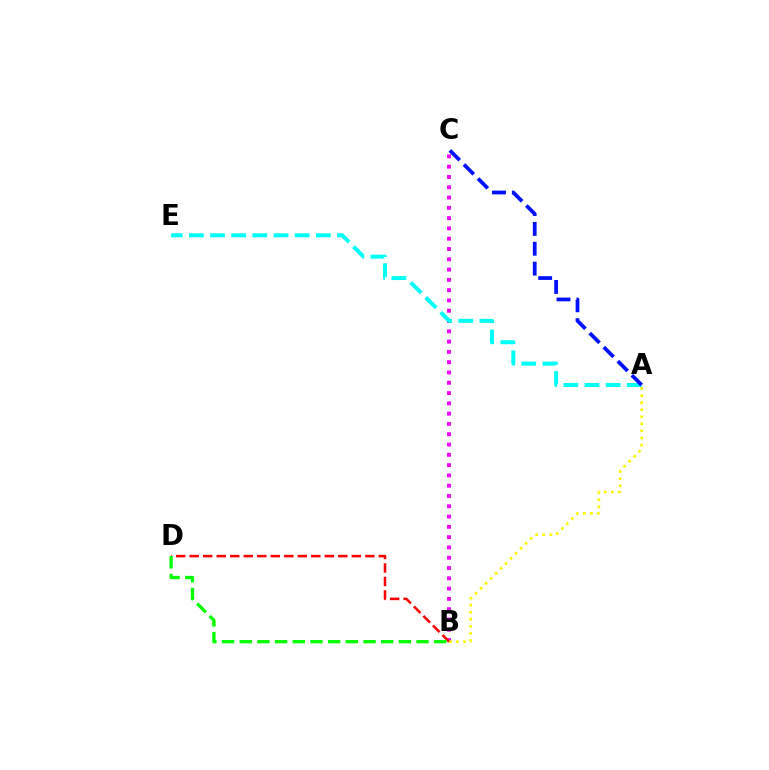{('B', 'C'): [{'color': '#ee00ff', 'line_style': 'dotted', 'thickness': 2.8}], ('B', 'D'): [{'color': '#ff0000', 'line_style': 'dashed', 'thickness': 1.84}, {'color': '#08ff00', 'line_style': 'dashed', 'thickness': 2.4}], ('A', 'E'): [{'color': '#00fff6', 'line_style': 'dashed', 'thickness': 2.87}], ('A', 'B'): [{'color': '#fcf500', 'line_style': 'dotted', 'thickness': 1.92}], ('A', 'C'): [{'color': '#0010ff', 'line_style': 'dashed', 'thickness': 2.7}]}